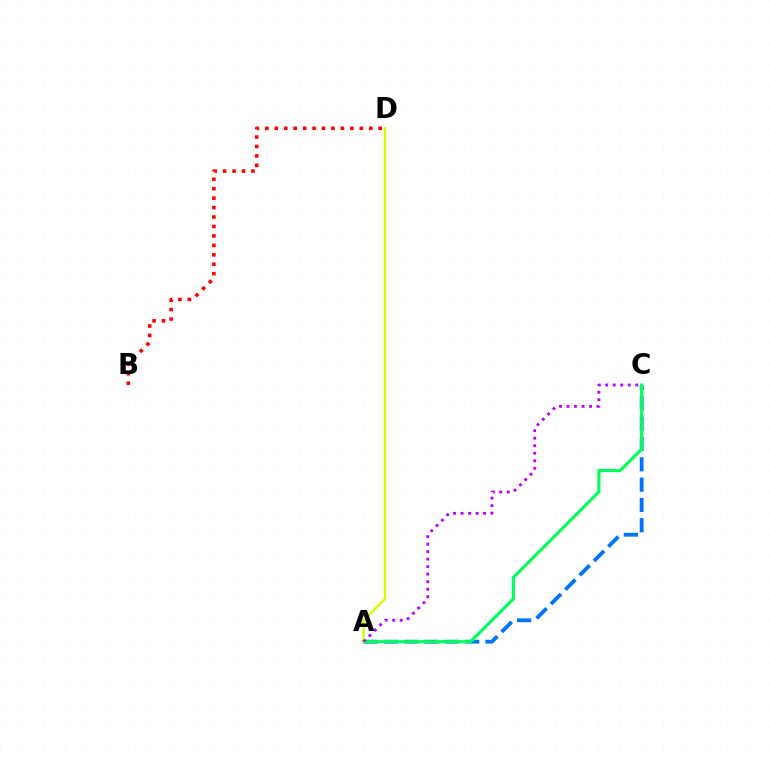{('A', 'C'): [{'color': '#0074ff', 'line_style': 'dashed', 'thickness': 2.76}, {'color': '#00ff5c', 'line_style': 'solid', 'thickness': 2.28}, {'color': '#b900ff', 'line_style': 'dotted', 'thickness': 2.04}], ('B', 'D'): [{'color': '#ff0000', 'line_style': 'dotted', 'thickness': 2.57}], ('A', 'D'): [{'color': '#d1ff00', 'line_style': 'solid', 'thickness': 1.71}]}